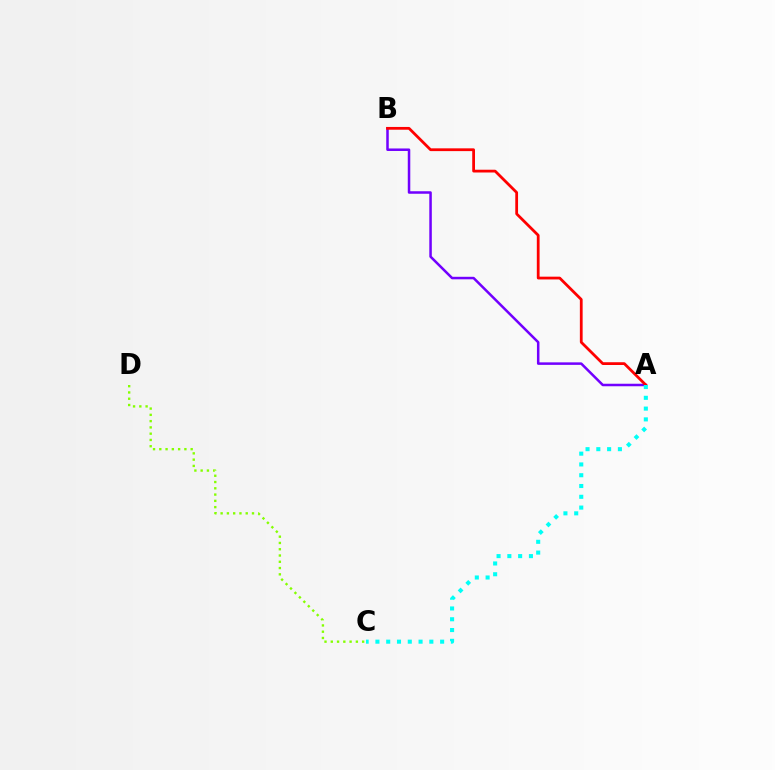{('C', 'D'): [{'color': '#84ff00', 'line_style': 'dotted', 'thickness': 1.7}], ('A', 'B'): [{'color': '#7200ff', 'line_style': 'solid', 'thickness': 1.81}, {'color': '#ff0000', 'line_style': 'solid', 'thickness': 2.0}], ('A', 'C'): [{'color': '#00fff6', 'line_style': 'dotted', 'thickness': 2.93}]}